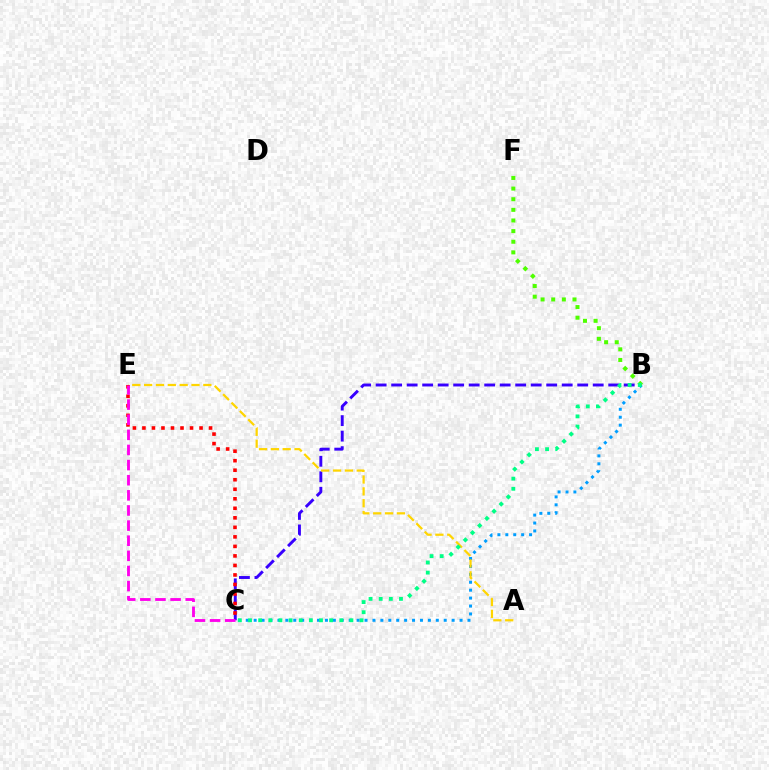{('B', 'C'): [{'color': '#3700ff', 'line_style': 'dashed', 'thickness': 2.11}, {'color': '#009eff', 'line_style': 'dotted', 'thickness': 2.15}, {'color': '#00ff86', 'line_style': 'dotted', 'thickness': 2.75}], ('A', 'E'): [{'color': '#ffd500', 'line_style': 'dashed', 'thickness': 1.61}], ('B', 'F'): [{'color': '#4fff00', 'line_style': 'dotted', 'thickness': 2.89}], ('C', 'E'): [{'color': '#ff0000', 'line_style': 'dotted', 'thickness': 2.59}, {'color': '#ff00ed', 'line_style': 'dashed', 'thickness': 2.05}]}